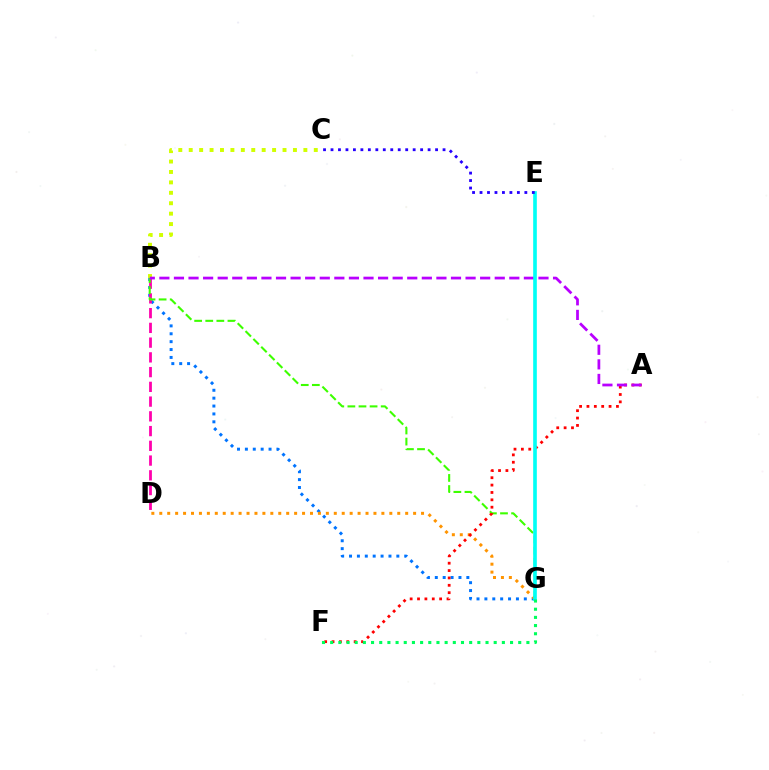{('B', 'G'): [{'color': '#0074ff', 'line_style': 'dotted', 'thickness': 2.14}, {'color': '#3dff00', 'line_style': 'dashed', 'thickness': 1.51}], ('B', 'D'): [{'color': '#ff00ac', 'line_style': 'dashed', 'thickness': 2.0}], ('B', 'C'): [{'color': '#d1ff00', 'line_style': 'dotted', 'thickness': 2.83}], ('D', 'G'): [{'color': '#ff9400', 'line_style': 'dotted', 'thickness': 2.16}], ('A', 'F'): [{'color': '#ff0000', 'line_style': 'dotted', 'thickness': 2.0}], ('A', 'B'): [{'color': '#b900ff', 'line_style': 'dashed', 'thickness': 1.98}], ('E', 'G'): [{'color': '#00fff6', 'line_style': 'solid', 'thickness': 2.62}], ('C', 'E'): [{'color': '#2500ff', 'line_style': 'dotted', 'thickness': 2.03}], ('F', 'G'): [{'color': '#00ff5c', 'line_style': 'dotted', 'thickness': 2.22}]}